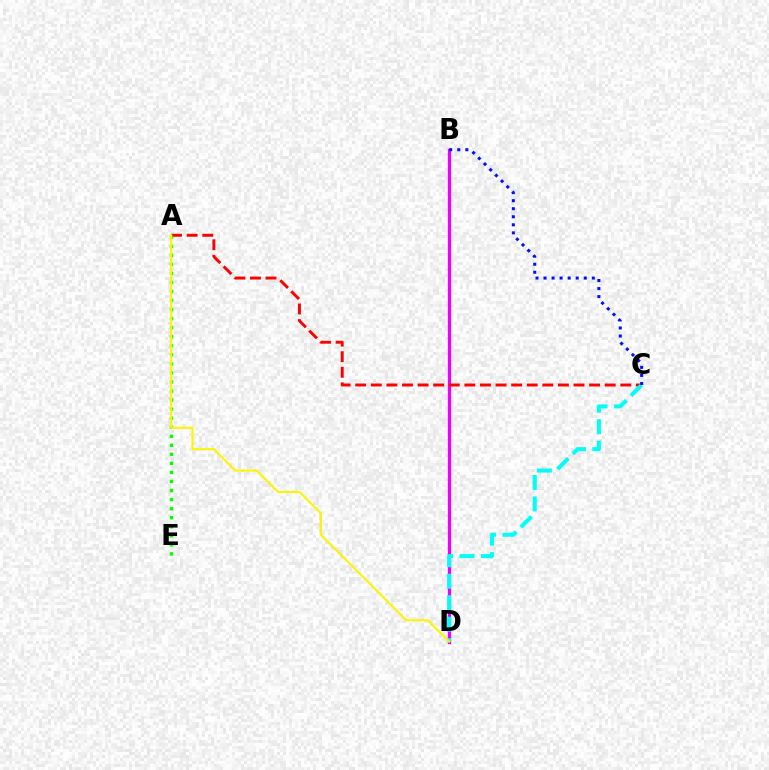{('B', 'D'): [{'color': '#ee00ff', 'line_style': 'solid', 'thickness': 2.35}], ('A', 'C'): [{'color': '#ff0000', 'line_style': 'dashed', 'thickness': 2.12}], ('C', 'D'): [{'color': '#00fff6', 'line_style': 'dashed', 'thickness': 2.92}], ('A', 'E'): [{'color': '#08ff00', 'line_style': 'dotted', 'thickness': 2.46}], ('A', 'D'): [{'color': '#fcf500', 'line_style': 'solid', 'thickness': 1.51}], ('B', 'C'): [{'color': '#0010ff', 'line_style': 'dotted', 'thickness': 2.19}]}